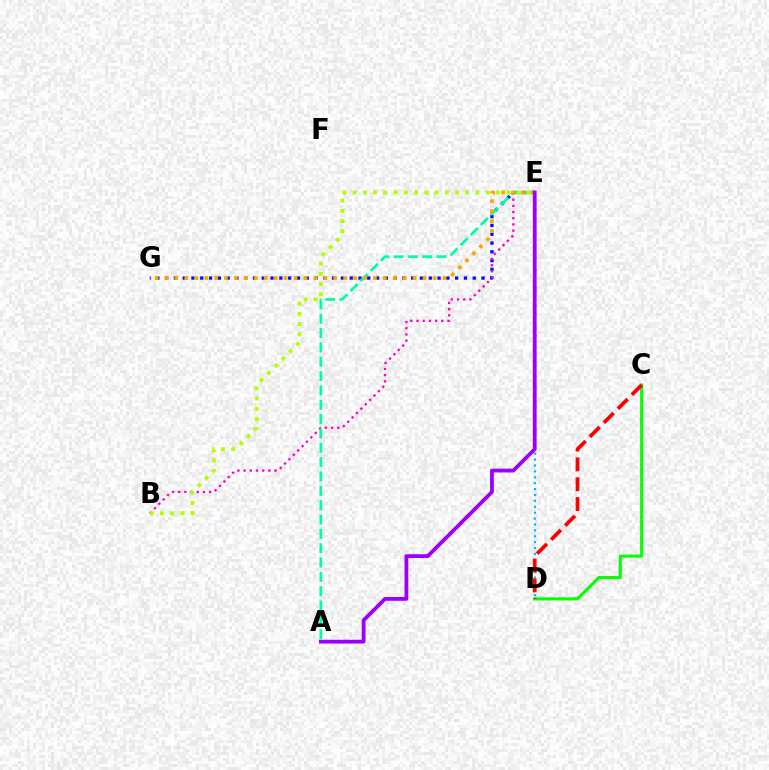{('E', 'G'): [{'color': '#0010ff', 'line_style': 'dotted', 'thickness': 2.39}, {'color': '#ffa500', 'line_style': 'dotted', 'thickness': 2.7}], ('D', 'E'): [{'color': '#00b5ff', 'line_style': 'dotted', 'thickness': 1.6}], ('C', 'D'): [{'color': '#08ff00', 'line_style': 'solid', 'thickness': 2.25}, {'color': '#ff0000', 'line_style': 'dashed', 'thickness': 2.69}], ('B', 'E'): [{'color': '#ff00bd', 'line_style': 'dotted', 'thickness': 1.68}, {'color': '#b3ff00', 'line_style': 'dotted', 'thickness': 2.78}], ('A', 'E'): [{'color': '#00ff9d', 'line_style': 'dashed', 'thickness': 1.95}, {'color': '#9b00ff', 'line_style': 'solid', 'thickness': 2.73}]}